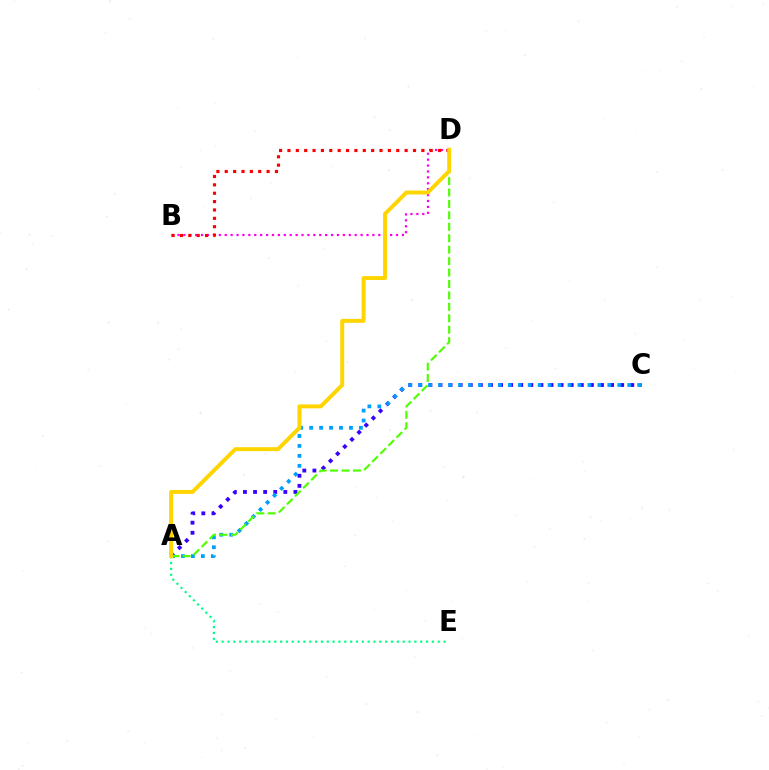{('A', 'C'): [{'color': '#3700ff', 'line_style': 'dotted', 'thickness': 2.74}, {'color': '#009eff', 'line_style': 'dotted', 'thickness': 2.7}], ('B', 'D'): [{'color': '#ff00ed', 'line_style': 'dotted', 'thickness': 1.6}, {'color': '#ff0000', 'line_style': 'dotted', 'thickness': 2.27}], ('A', 'D'): [{'color': '#4fff00', 'line_style': 'dashed', 'thickness': 1.55}, {'color': '#ffd500', 'line_style': 'solid', 'thickness': 2.84}], ('A', 'E'): [{'color': '#00ff86', 'line_style': 'dotted', 'thickness': 1.59}]}